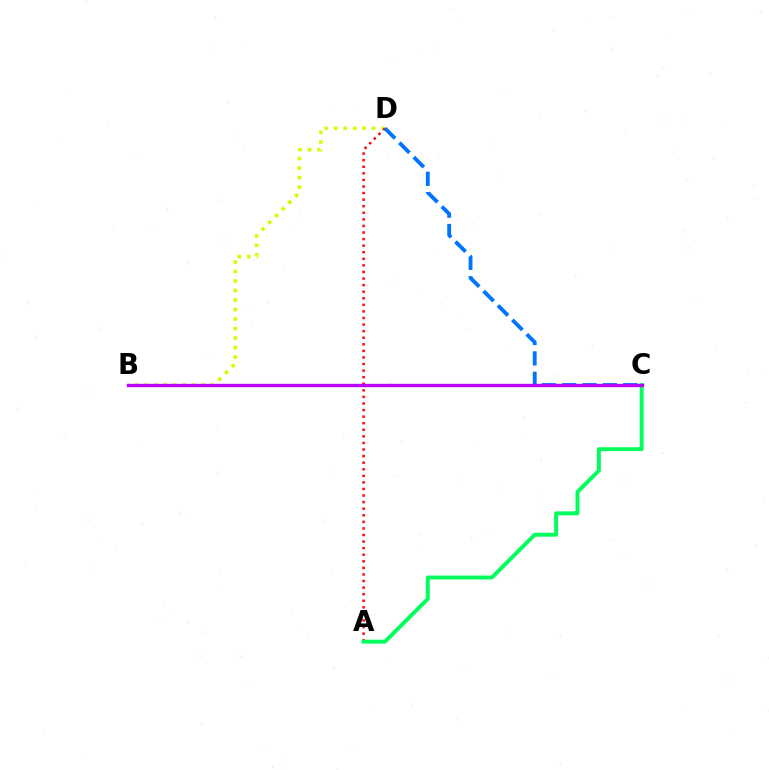{('B', 'D'): [{'color': '#d1ff00', 'line_style': 'dotted', 'thickness': 2.58}], ('A', 'D'): [{'color': '#ff0000', 'line_style': 'dotted', 'thickness': 1.79}], ('C', 'D'): [{'color': '#0074ff', 'line_style': 'dashed', 'thickness': 2.77}], ('A', 'C'): [{'color': '#00ff5c', 'line_style': 'solid', 'thickness': 2.82}], ('B', 'C'): [{'color': '#b900ff', 'line_style': 'solid', 'thickness': 2.41}]}